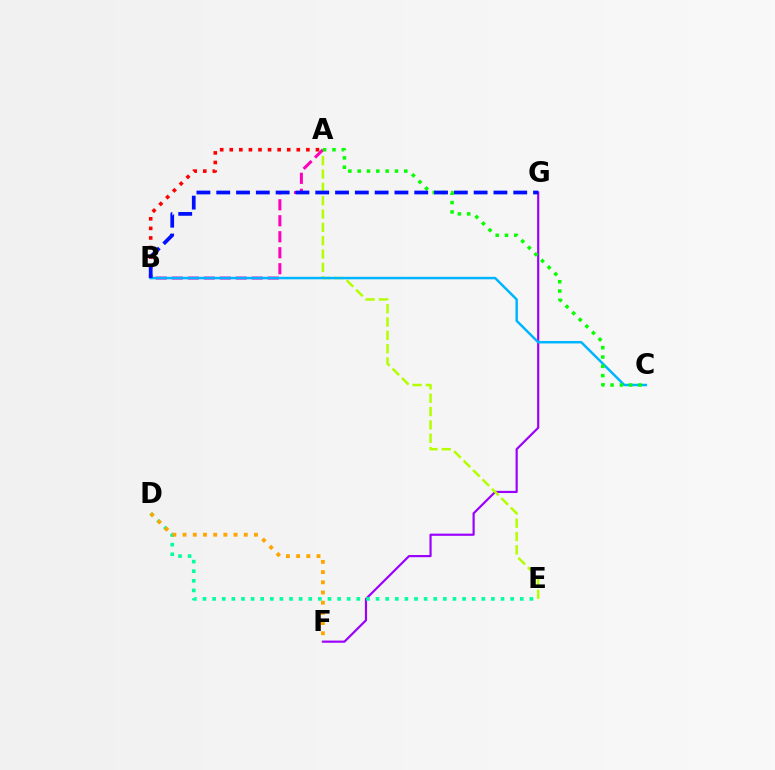{('F', 'G'): [{'color': '#9b00ff', 'line_style': 'solid', 'thickness': 1.57}], ('A', 'B'): [{'color': '#ff0000', 'line_style': 'dotted', 'thickness': 2.6}, {'color': '#ff00bd', 'line_style': 'dashed', 'thickness': 2.17}], ('A', 'E'): [{'color': '#b3ff00', 'line_style': 'dashed', 'thickness': 1.81}], ('D', 'E'): [{'color': '#00ff9d', 'line_style': 'dotted', 'thickness': 2.61}], ('D', 'F'): [{'color': '#ffa500', 'line_style': 'dotted', 'thickness': 2.77}], ('B', 'C'): [{'color': '#00b5ff', 'line_style': 'solid', 'thickness': 1.79}], ('A', 'C'): [{'color': '#08ff00', 'line_style': 'dotted', 'thickness': 2.53}], ('B', 'G'): [{'color': '#0010ff', 'line_style': 'dashed', 'thickness': 2.69}]}